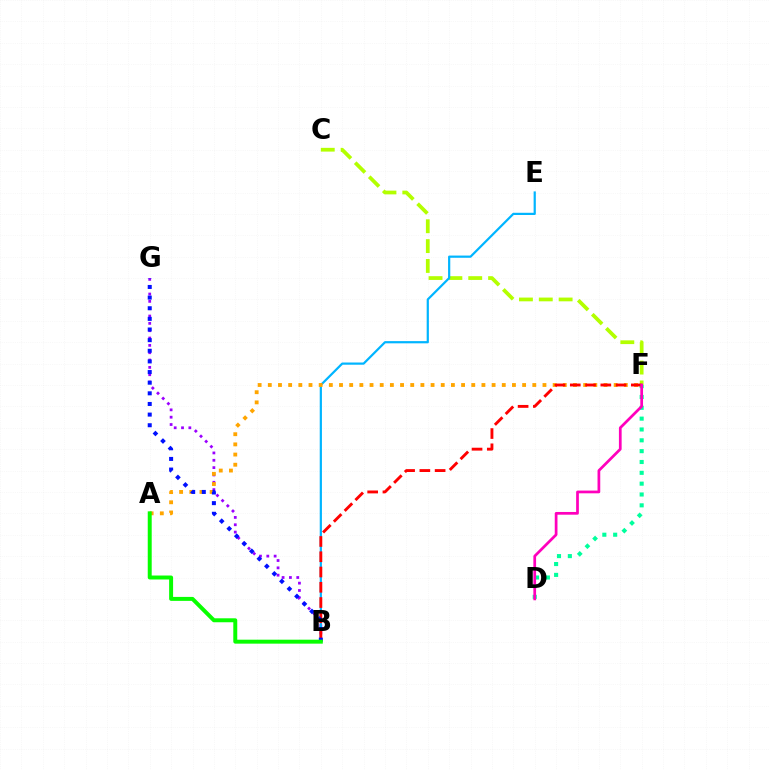{('B', 'G'): [{'color': '#9b00ff', 'line_style': 'dotted', 'thickness': 1.99}, {'color': '#0010ff', 'line_style': 'dotted', 'thickness': 2.89}], ('C', 'F'): [{'color': '#b3ff00', 'line_style': 'dashed', 'thickness': 2.7}], ('D', 'F'): [{'color': '#00ff9d', 'line_style': 'dotted', 'thickness': 2.94}, {'color': '#ff00bd', 'line_style': 'solid', 'thickness': 1.96}], ('B', 'E'): [{'color': '#00b5ff', 'line_style': 'solid', 'thickness': 1.59}], ('A', 'F'): [{'color': '#ffa500', 'line_style': 'dotted', 'thickness': 2.76}], ('B', 'F'): [{'color': '#ff0000', 'line_style': 'dashed', 'thickness': 2.07}], ('A', 'B'): [{'color': '#08ff00', 'line_style': 'solid', 'thickness': 2.85}]}